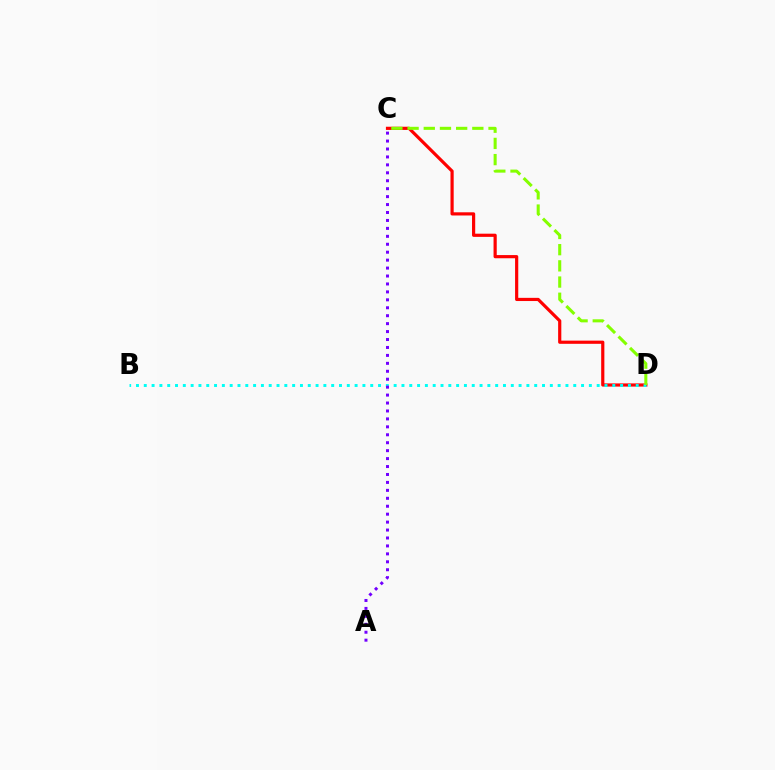{('C', 'D'): [{'color': '#ff0000', 'line_style': 'solid', 'thickness': 2.29}, {'color': '#84ff00', 'line_style': 'dashed', 'thickness': 2.2}], ('B', 'D'): [{'color': '#00fff6', 'line_style': 'dotted', 'thickness': 2.12}], ('A', 'C'): [{'color': '#7200ff', 'line_style': 'dotted', 'thickness': 2.16}]}